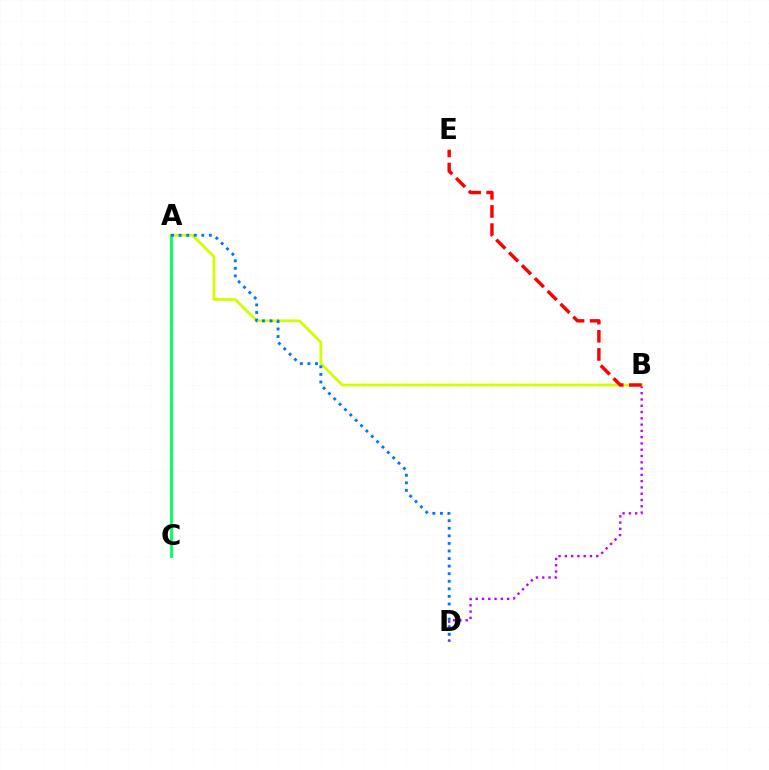{('B', 'D'): [{'color': '#b900ff', 'line_style': 'dotted', 'thickness': 1.71}], ('A', 'B'): [{'color': '#d1ff00', 'line_style': 'solid', 'thickness': 1.99}], ('B', 'E'): [{'color': '#ff0000', 'line_style': 'dashed', 'thickness': 2.47}], ('A', 'C'): [{'color': '#00ff5c', 'line_style': 'solid', 'thickness': 2.01}], ('A', 'D'): [{'color': '#0074ff', 'line_style': 'dotted', 'thickness': 2.06}]}